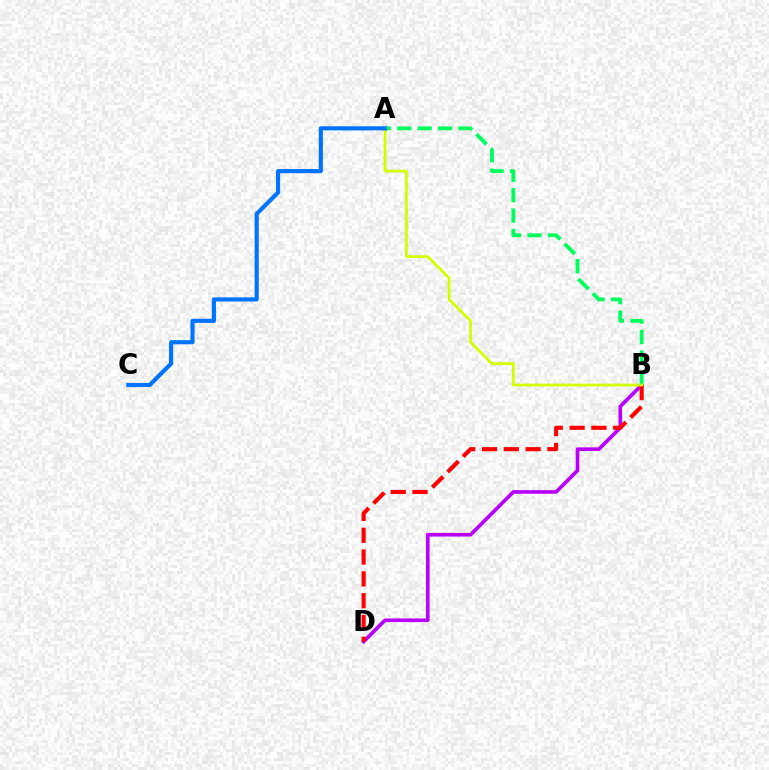{('B', 'D'): [{'color': '#b900ff', 'line_style': 'solid', 'thickness': 2.62}, {'color': '#ff0000', 'line_style': 'dashed', 'thickness': 2.96}], ('A', 'B'): [{'color': '#00ff5c', 'line_style': 'dashed', 'thickness': 2.77}, {'color': '#d1ff00', 'line_style': 'solid', 'thickness': 1.99}], ('A', 'C'): [{'color': '#0074ff', 'line_style': 'solid', 'thickness': 2.99}]}